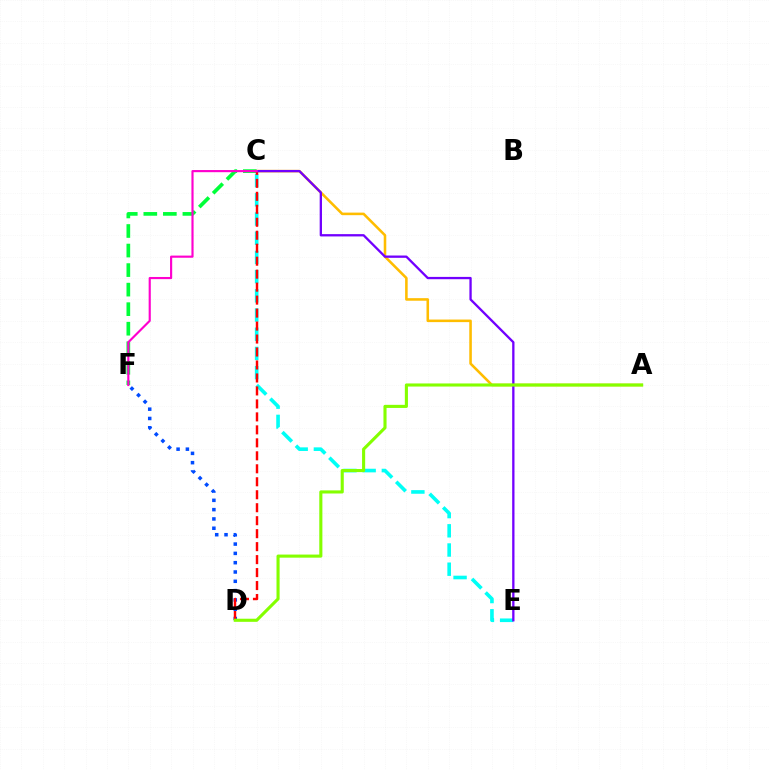{('D', 'F'): [{'color': '#004bff', 'line_style': 'dotted', 'thickness': 2.53}], ('C', 'F'): [{'color': '#00ff39', 'line_style': 'dashed', 'thickness': 2.65}, {'color': '#ff00cf', 'line_style': 'solid', 'thickness': 1.55}], ('A', 'C'): [{'color': '#ffbd00', 'line_style': 'solid', 'thickness': 1.85}], ('C', 'E'): [{'color': '#00fff6', 'line_style': 'dashed', 'thickness': 2.61}, {'color': '#7200ff', 'line_style': 'solid', 'thickness': 1.66}], ('C', 'D'): [{'color': '#ff0000', 'line_style': 'dashed', 'thickness': 1.76}], ('A', 'D'): [{'color': '#84ff00', 'line_style': 'solid', 'thickness': 2.23}]}